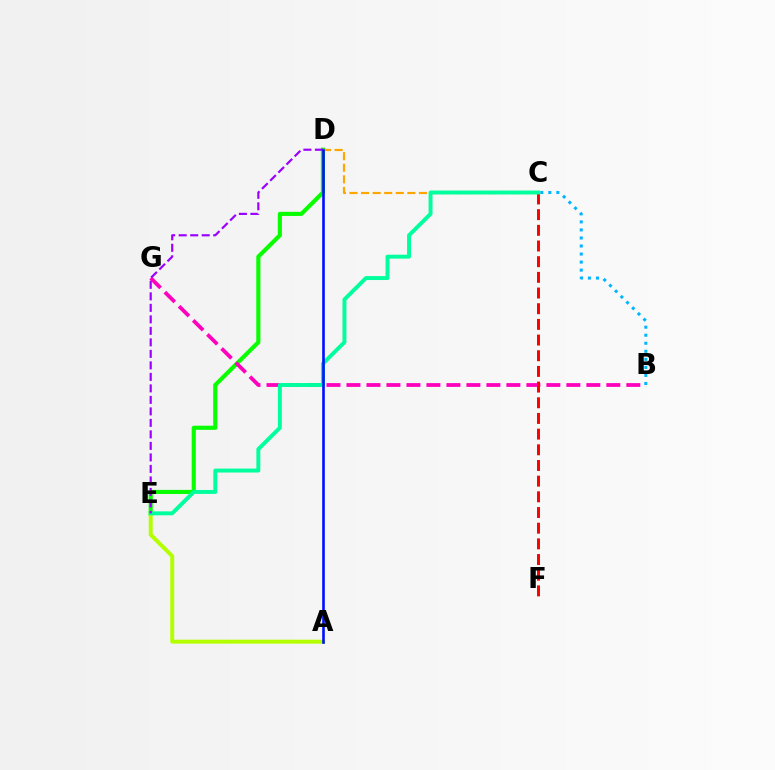{('D', 'E'): [{'color': '#08ff00', 'line_style': 'solid', 'thickness': 2.97}, {'color': '#9b00ff', 'line_style': 'dashed', 'thickness': 1.56}], ('B', 'C'): [{'color': '#00b5ff', 'line_style': 'dotted', 'thickness': 2.18}], ('C', 'D'): [{'color': '#ffa500', 'line_style': 'dashed', 'thickness': 1.57}], ('B', 'G'): [{'color': '#ff00bd', 'line_style': 'dashed', 'thickness': 2.72}], ('A', 'E'): [{'color': '#b3ff00', 'line_style': 'solid', 'thickness': 2.85}], ('C', 'F'): [{'color': '#ff0000', 'line_style': 'dashed', 'thickness': 2.13}], ('C', 'E'): [{'color': '#00ff9d', 'line_style': 'solid', 'thickness': 2.83}], ('A', 'D'): [{'color': '#0010ff', 'line_style': 'solid', 'thickness': 1.88}]}